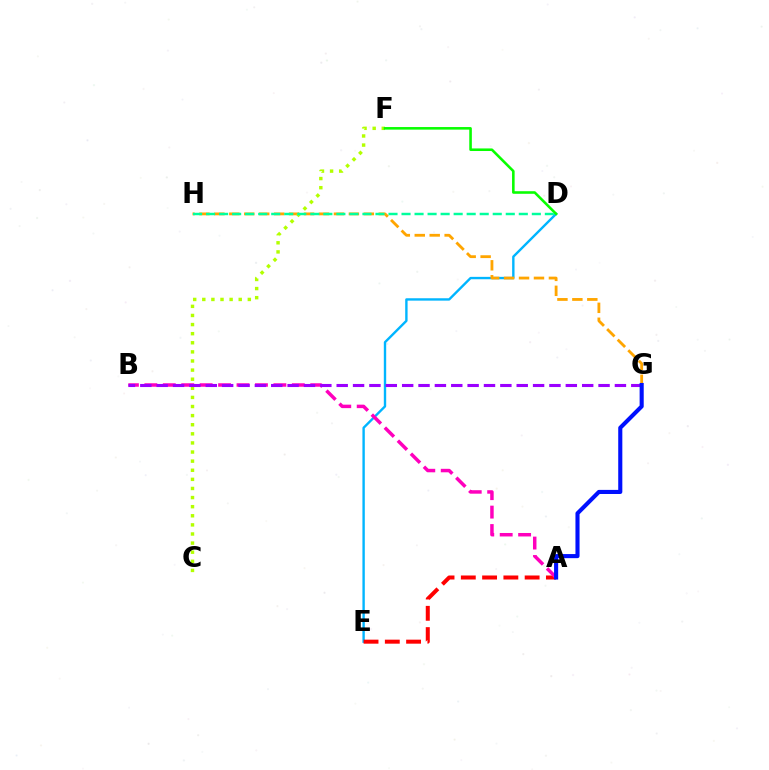{('D', 'E'): [{'color': '#00b5ff', 'line_style': 'solid', 'thickness': 1.72}], ('G', 'H'): [{'color': '#ffa500', 'line_style': 'dashed', 'thickness': 2.03}], ('C', 'F'): [{'color': '#b3ff00', 'line_style': 'dotted', 'thickness': 2.47}], ('D', 'F'): [{'color': '#08ff00', 'line_style': 'solid', 'thickness': 1.86}], ('D', 'H'): [{'color': '#00ff9d', 'line_style': 'dashed', 'thickness': 1.77}], ('A', 'E'): [{'color': '#ff0000', 'line_style': 'dashed', 'thickness': 2.89}], ('A', 'B'): [{'color': '#ff00bd', 'line_style': 'dashed', 'thickness': 2.5}], ('B', 'G'): [{'color': '#9b00ff', 'line_style': 'dashed', 'thickness': 2.22}], ('A', 'G'): [{'color': '#0010ff', 'line_style': 'solid', 'thickness': 2.95}]}